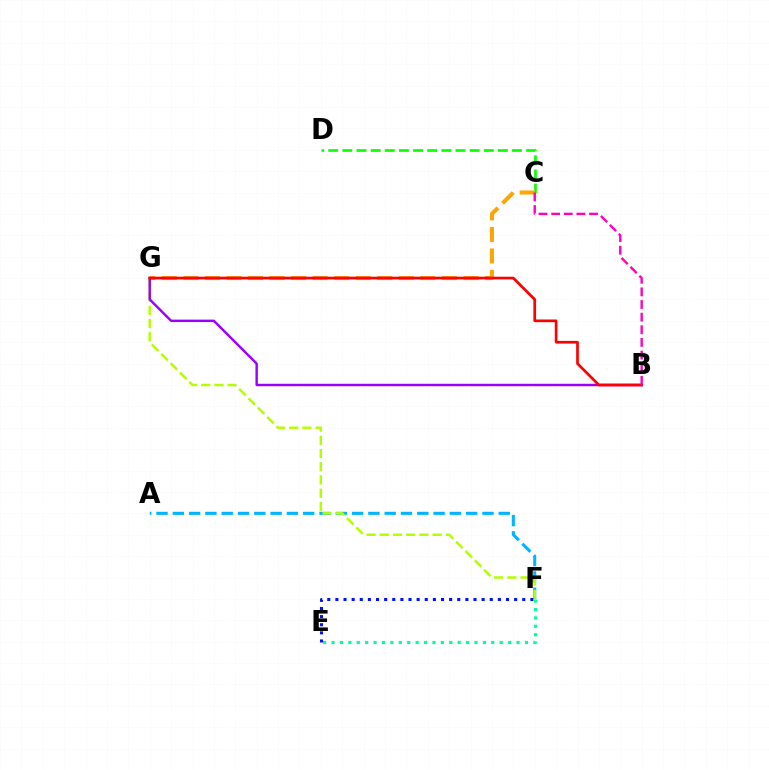{('E', 'F'): [{'color': '#00ff9d', 'line_style': 'dotted', 'thickness': 2.28}, {'color': '#0010ff', 'line_style': 'dotted', 'thickness': 2.21}], ('A', 'F'): [{'color': '#00b5ff', 'line_style': 'dashed', 'thickness': 2.21}], ('F', 'G'): [{'color': '#b3ff00', 'line_style': 'dashed', 'thickness': 1.79}], ('C', 'D'): [{'color': '#08ff00', 'line_style': 'dashed', 'thickness': 1.92}], ('C', 'G'): [{'color': '#ffa500', 'line_style': 'dashed', 'thickness': 2.93}], ('B', 'G'): [{'color': '#9b00ff', 'line_style': 'solid', 'thickness': 1.75}, {'color': '#ff0000', 'line_style': 'solid', 'thickness': 1.94}], ('B', 'C'): [{'color': '#ff00bd', 'line_style': 'dashed', 'thickness': 1.72}]}